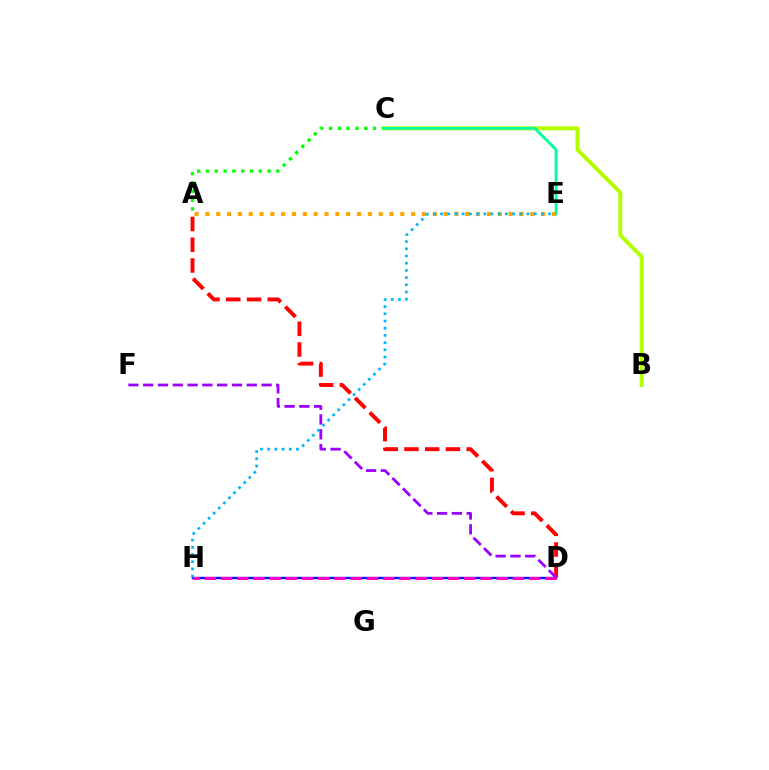{('A', 'C'): [{'color': '#08ff00', 'line_style': 'dotted', 'thickness': 2.39}], ('B', 'C'): [{'color': '#b3ff00', 'line_style': 'solid', 'thickness': 2.86}], ('C', 'E'): [{'color': '#00ff9d', 'line_style': 'solid', 'thickness': 2.06}], ('D', 'H'): [{'color': '#0010ff', 'line_style': 'solid', 'thickness': 1.69}, {'color': '#ff00bd', 'line_style': 'dashed', 'thickness': 2.2}], ('A', 'D'): [{'color': '#ff0000', 'line_style': 'dashed', 'thickness': 2.82}], ('D', 'F'): [{'color': '#9b00ff', 'line_style': 'dashed', 'thickness': 2.01}], ('A', 'E'): [{'color': '#ffa500', 'line_style': 'dotted', 'thickness': 2.94}], ('E', 'H'): [{'color': '#00b5ff', 'line_style': 'dotted', 'thickness': 1.96}]}